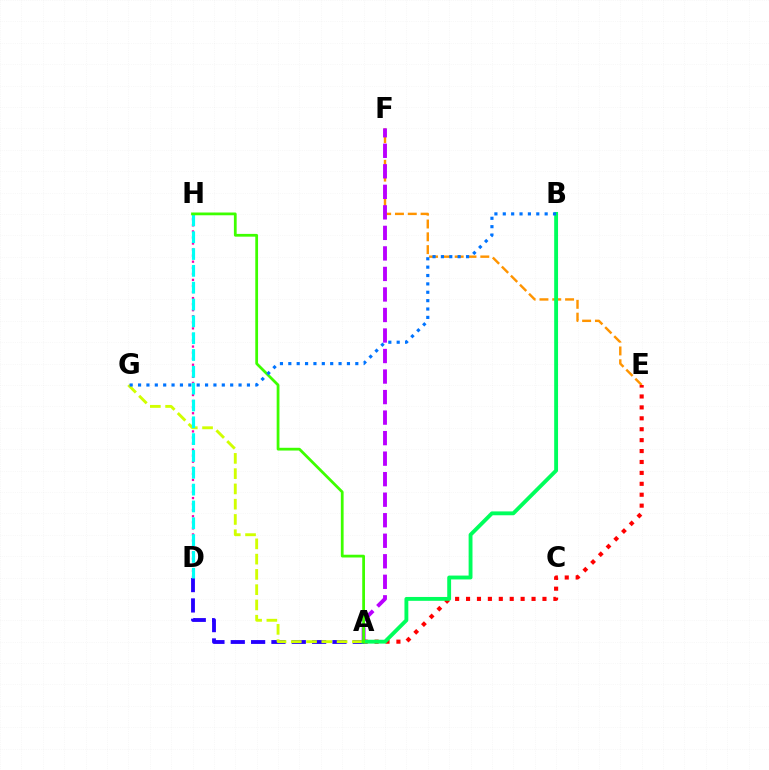{('E', 'F'): [{'color': '#ff9400', 'line_style': 'dashed', 'thickness': 1.74}], ('A', 'D'): [{'color': '#2500ff', 'line_style': 'dashed', 'thickness': 2.76}], ('D', 'H'): [{'color': '#ff00ac', 'line_style': 'dotted', 'thickness': 1.65}, {'color': '#00fff6', 'line_style': 'dashed', 'thickness': 2.29}], ('A', 'F'): [{'color': '#b900ff', 'line_style': 'dashed', 'thickness': 2.79}], ('A', 'G'): [{'color': '#d1ff00', 'line_style': 'dashed', 'thickness': 2.07}], ('A', 'E'): [{'color': '#ff0000', 'line_style': 'dotted', 'thickness': 2.97}], ('A', 'B'): [{'color': '#00ff5c', 'line_style': 'solid', 'thickness': 2.78}], ('A', 'H'): [{'color': '#3dff00', 'line_style': 'solid', 'thickness': 1.99}], ('B', 'G'): [{'color': '#0074ff', 'line_style': 'dotted', 'thickness': 2.28}]}